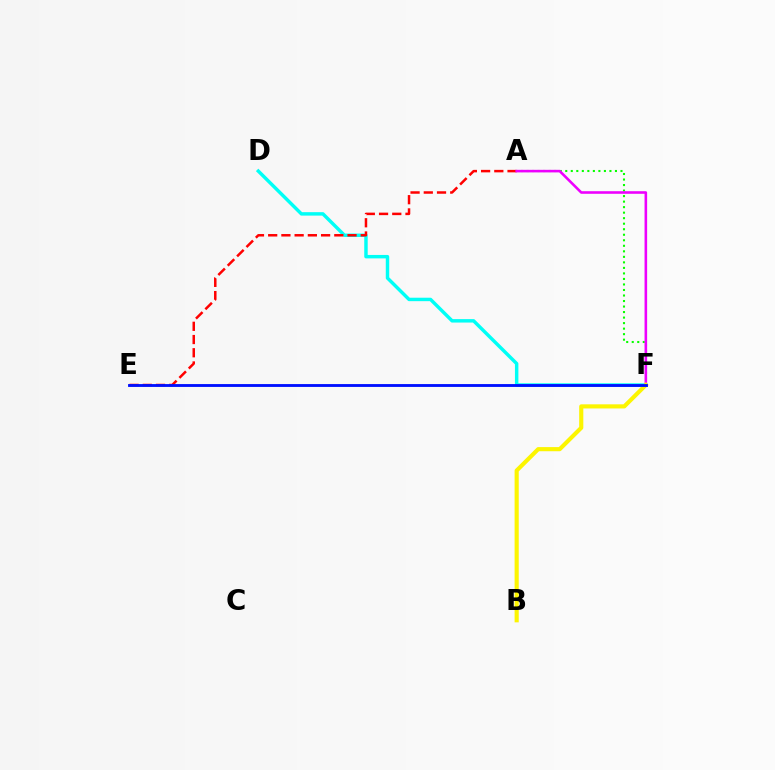{('D', 'F'): [{'color': '#00fff6', 'line_style': 'solid', 'thickness': 2.48}], ('A', 'F'): [{'color': '#08ff00', 'line_style': 'dotted', 'thickness': 1.5}, {'color': '#ee00ff', 'line_style': 'solid', 'thickness': 1.87}], ('A', 'E'): [{'color': '#ff0000', 'line_style': 'dashed', 'thickness': 1.8}], ('B', 'F'): [{'color': '#fcf500', 'line_style': 'solid', 'thickness': 2.97}], ('E', 'F'): [{'color': '#0010ff', 'line_style': 'solid', 'thickness': 2.05}]}